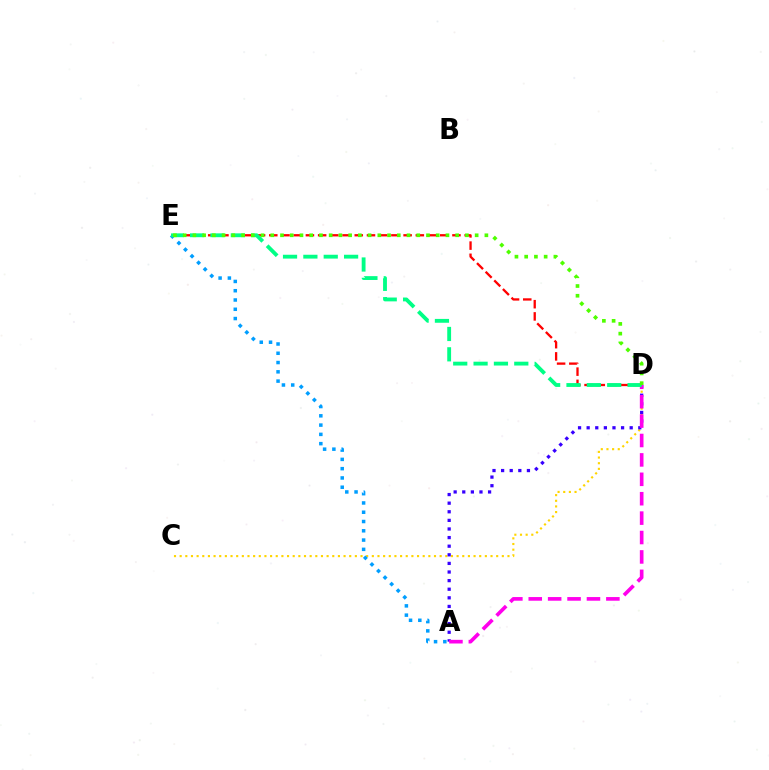{('C', 'D'): [{'color': '#ffd500', 'line_style': 'dotted', 'thickness': 1.54}], ('A', 'E'): [{'color': '#009eff', 'line_style': 'dotted', 'thickness': 2.52}], ('A', 'D'): [{'color': '#3700ff', 'line_style': 'dotted', 'thickness': 2.34}, {'color': '#ff00ed', 'line_style': 'dashed', 'thickness': 2.64}], ('D', 'E'): [{'color': '#ff0000', 'line_style': 'dashed', 'thickness': 1.66}, {'color': '#00ff86', 'line_style': 'dashed', 'thickness': 2.77}, {'color': '#4fff00', 'line_style': 'dotted', 'thickness': 2.64}]}